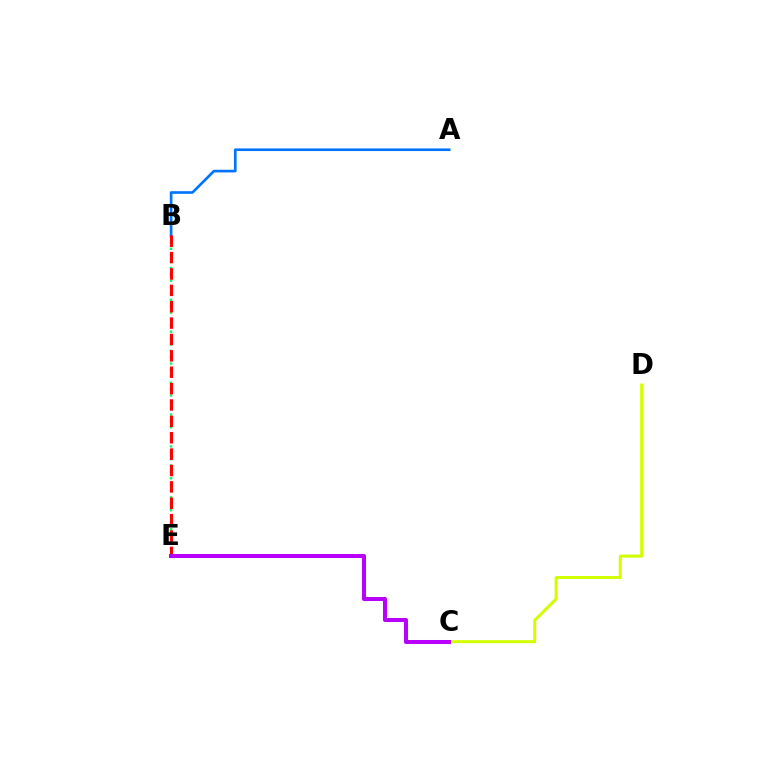{('B', 'E'): [{'color': '#00ff5c', 'line_style': 'dotted', 'thickness': 1.73}, {'color': '#ff0000', 'line_style': 'dashed', 'thickness': 2.22}], ('A', 'B'): [{'color': '#0074ff', 'line_style': 'solid', 'thickness': 1.9}], ('C', 'D'): [{'color': '#d1ff00', 'line_style': 'solid', 'thickness': 2.17}], ('C', 'E'): [{'color': '#b900ff', 'line_style': 'solid', 'thickness': 2.9}]}